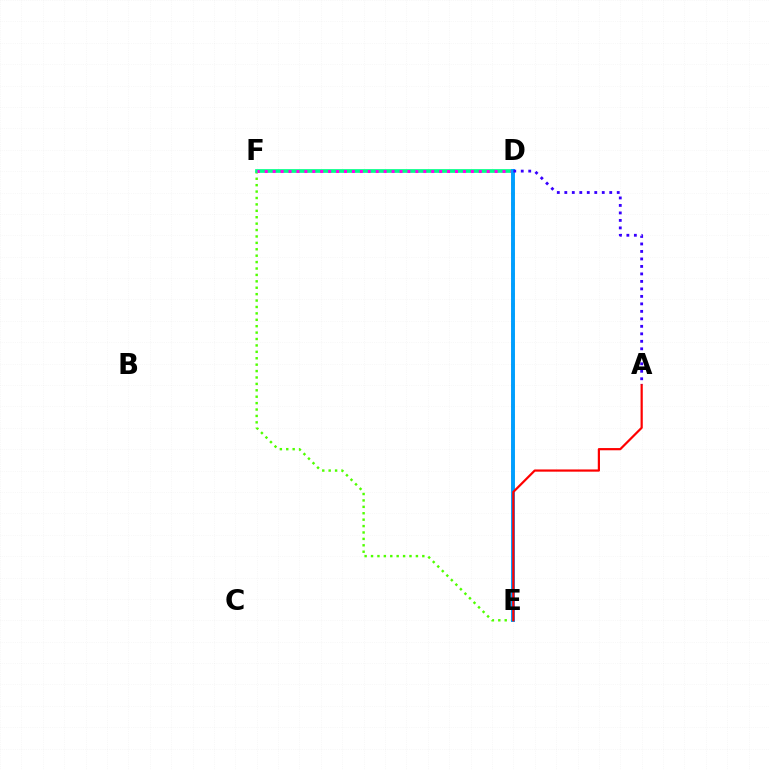{('E', 'F'): [{'color': '#4fff00', 'line_style': 'dotted', 'thickness': 1.74}], ('D', 'F'): [{'color': '#00ff86', 'line_style': 'solid', 'thickness': 2.67}, {'color': '#ff00ed', 'line_style': 'dotted', 'thickness': 2.15}], ('D', 'E'): [{'color': '#ffd500', 'line_style': 'dotted', 'thickness': 2.74}, {'color': '#009eff', 'line_style': 'solid', 'thickness': 2.82}], ('A', 'E'): [{'color': '#ff0000', 'line_style': 'solid', 'thickness': 1.59}], ('A', 'D'): [{'color': '#3700ff', 'line_style': 'dotted', 'thickness': 2.03}]}